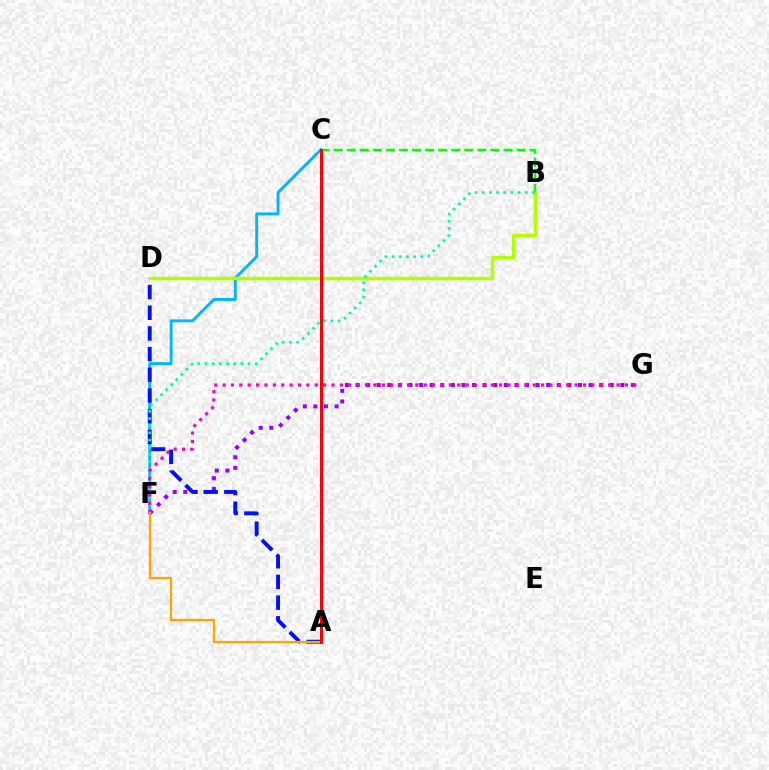{('B', 'C'): [{'color': '#08ff00', 'line_style': 'dashed', 'thickness': 1.78}], ('C', 'F'): [{'color': '#00b5ff', 'line_style': 'solid', 'thickness': 2.07}], ('F', 'G'): [{'color': '#9b00ff', 'line_style': 'dotted', 'thickness': 2.88}, {'color': '#ff00bd', 'line_style': 'dotted', 'thickness': 2.28}], ('A', 'D'): [{'color': '#0010ff', 'line_style': 'dashed', 'thickness': 2.81}], ('B', 'D'): [{'color': '#b3ff00', 'line_style': 'solid', 'thickness': 2.49}], ('B', 'F'): [{'color': '#00ff9d', 'line_style': 'dotted', 'thickness': 1.95}], ('A', 'F'): [{'color': '#ffa500', 'line_style': 'solid', 'thickness': 1.61}], ('A', 'C'): [{'color': '#ff0000', 'line_style': 'solid', 'thickness': 2.18}]}